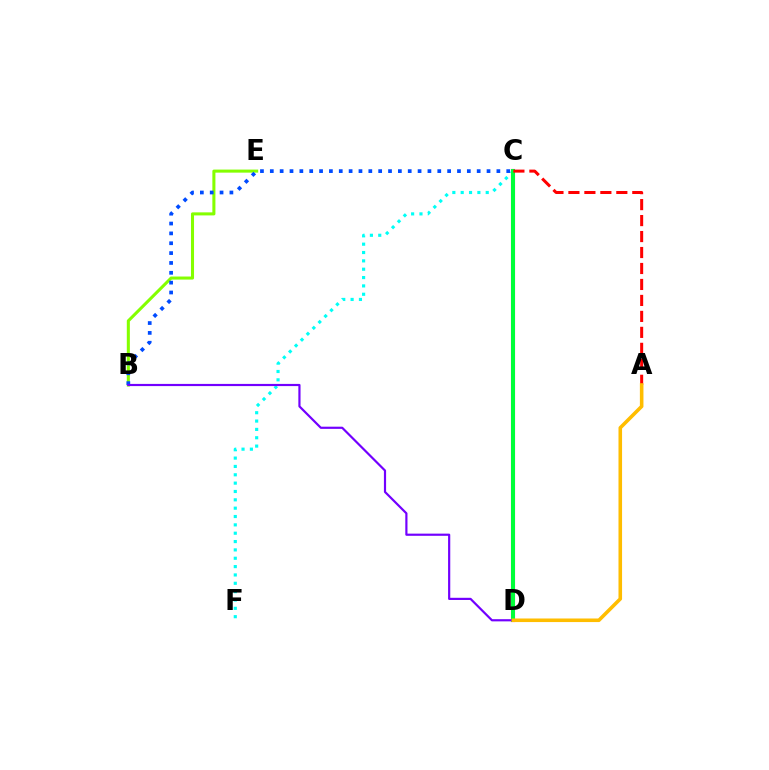{('C', 'F'): [{'color': '#00fff6', 'line_style': 'dotted', 'thickness': 2.27}], ('C', 'D'): [{'color': '#ff00cf', 'line_style': 'solid', 'thickness': 2.96}, {'color': '#00ff39', 'line_style': 'solid', 'thickness': 2.89}], ('B', 'E'): [{'color': '#84ff00', 'line_style': 'solid', 'thickness': 2.2}], ('B', 'C'): [{'color': '#004bff', 'line_style': 'dotted', 'thickness': 2.68}], ('B', 'D'): [{'color': '#7200ff', 'line_style': 'solid', 'thickness': 1.57}], ('A', 'C'): [{'color': '#ff0000', 'line_style': 'dashed', 'thickness': 2.17}], ('A', 'D'): [{'color': '#ffbd00', 'line_style': 'solid', 'thickness': 2.57}]}